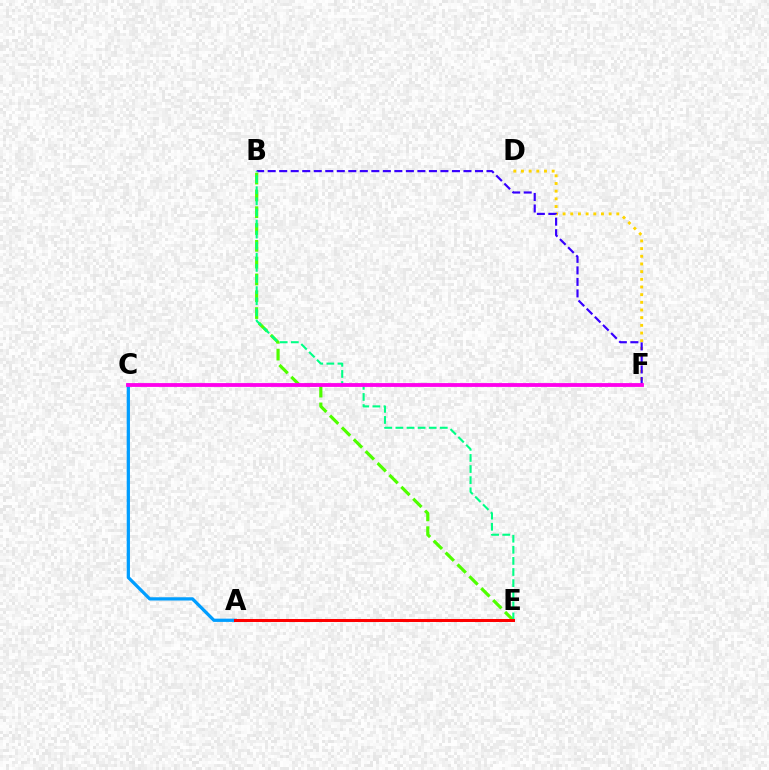{('D', 'F'): [{'color': '#ffd500', 'line_style': 'dotted', 'thickness': 2.08}], ('A', 'C'): [{'color': '#009eff', 'line_style': 'solid', 'thickness': 2.34}], ('B', 'F'): [{'color': '#3700ff', 'line_style': 'dashed', 'thickness': 1.56}], ('B', 'E'): [{'color': '#4fff00', 'line_style': 'dashed', 'thickness': 2.28}, {'color': '#00ff86', 'line_style': 'dashed', 'thickness': 1.51}], ('C', 'F'): [{'color': '#ff00ed', 'line_style': 'solid', 'thickness': 2.74}], ('A', 'E'): [{'color': '#ff0000', 'line_style': 'solid', 'thickness': 2.17}]}